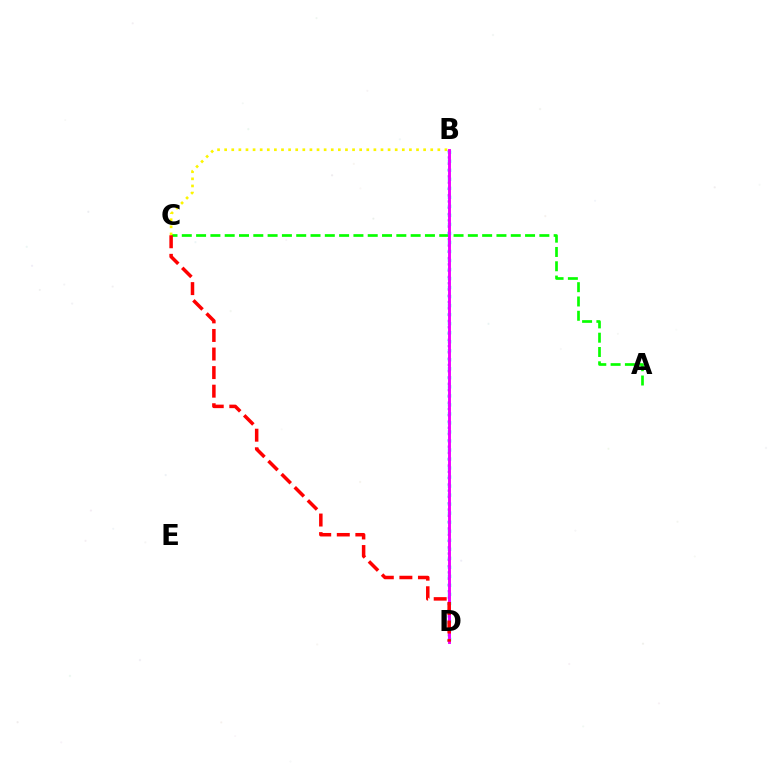{('A', 'C'): [{'color': '#08ff00', 'line_style': 'dashed', 'thickness': 1.94}], ('B', 'D'): [{'color': '#0010ff', 'line_style': 'dotted', 'thickness': 1.71}, {'color': '#00fff6', 'line_style': 'dotted', 'thickness': 2.45}, {'color': '#ee00ff', 'line_style': 'solid', 'thickness': 2.09}], ('B', 'C'): [{'color': '#fcf500', 'line_style': 'dotted', 'thickness': 1.93}], ('C', 'D'): [{'color': '#ff0000', 'line_style': 'dashed', 'thickness': 2.52}]}